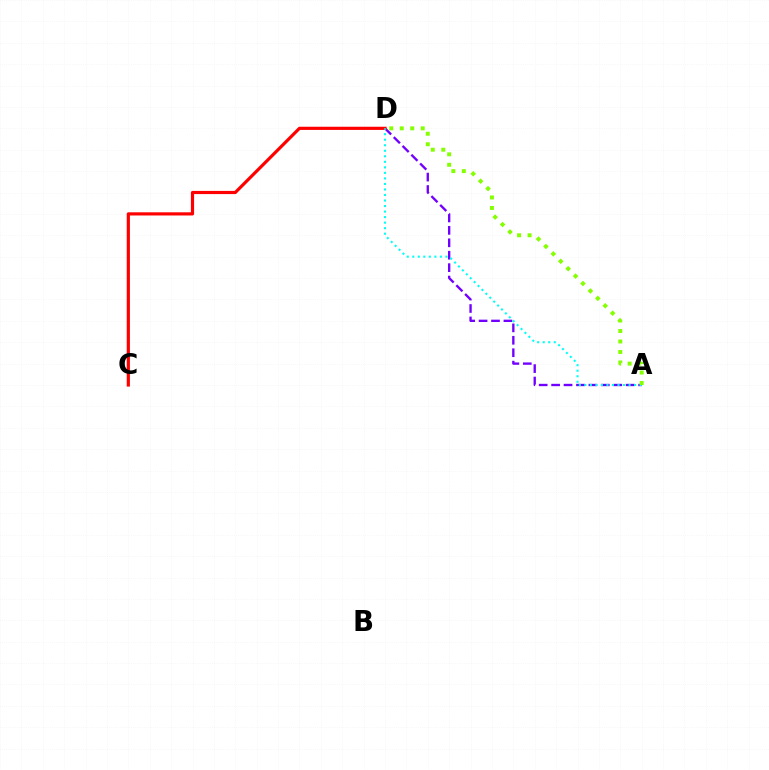{('A', 'D'): [{'color': '#7200ff', 'line_style': 'dashed', 'thickness': 1.69}, {'color': '#00fff6', 'line_style': 'dotted', 'thickness': 1.5}, {'color': '#84ff00', 'line_style': 'dotted', 'thickness': 2.85}], ('C', 'D'): [{'color': '#ff0000', 'line_style': 'solid', 'thickness': 2.29}]}